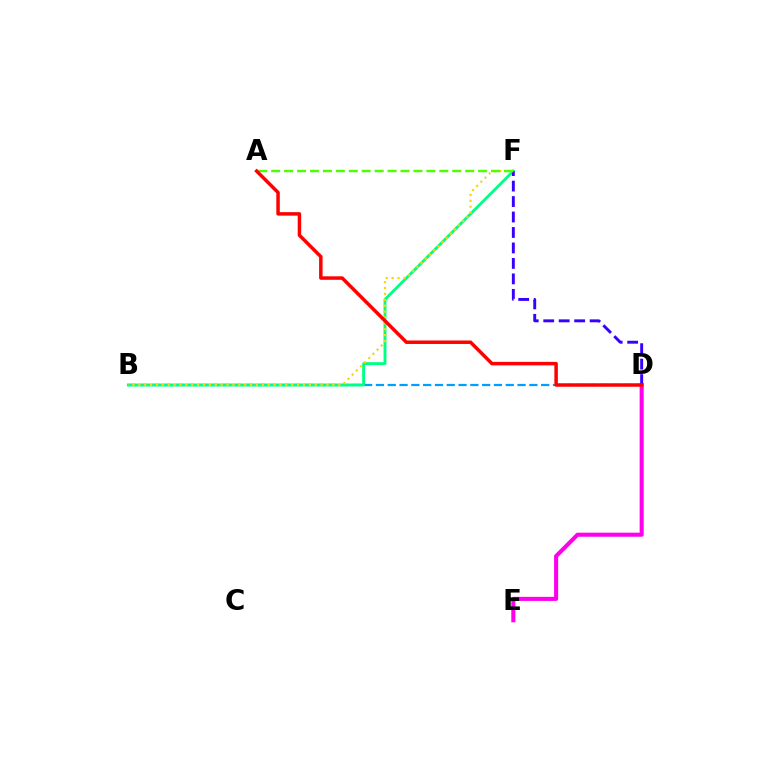{('B', 'D'): [{'color': '#009eff', 'line_style': 'dashed', 'thickness': 1.6}], ('D', 'E'): [{'color': '#ff00ed', 'line_style': 'solid', 'thickness': 2.93}], ('B', 'F'): [{'color': '#00ff86', 'line_style': 'solid', 'thickness': 2.09}, {'color': '#ffd500', 'line_style': 'dotted', 'thickness': 1.6}], ('D', 'F'): [{'color': '#3700ff', 'line_style': 'dashed', 'thickness': 2.1}], ('A', 'F'): [{'color': '#4fff00', 'line_style': 'dashed', 'thickness': 1.76}], ('A', 'D'): [{'color': '#ff0000', 'line_style': 'solid', 'thickness': 2.5}]}